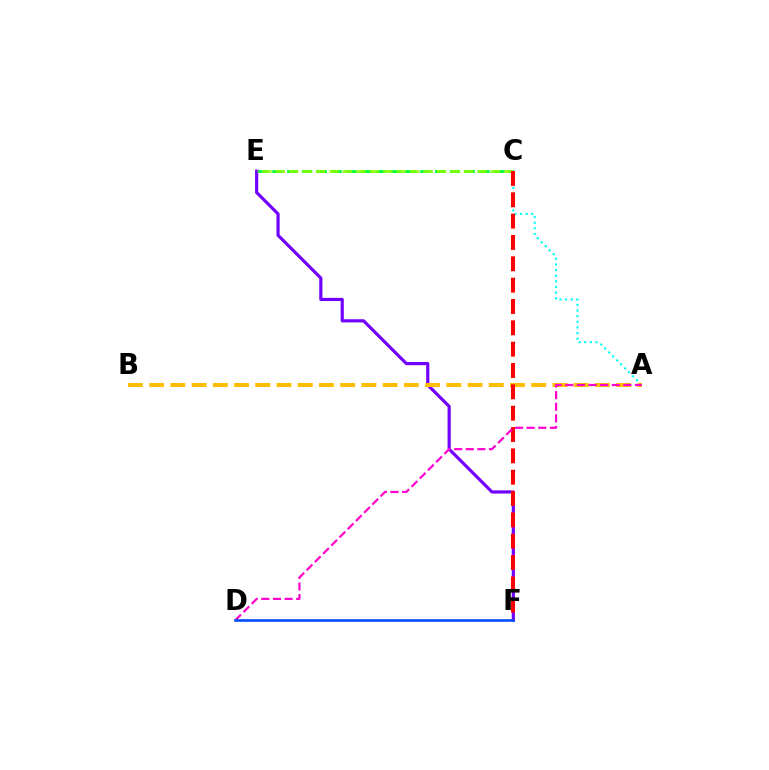{('C', 'E'): [{'color': '#00ff39', 'line_style': 'dashed', 'thickness': 2.01}, {'color': '#84ff00', 'line_style': 'dashed', 'thickness': 1.83}], ('E', 'F'): [{'color': '#7200ff', 'line_style': 'solid', 'thickness': 2.28}], ('A', 'C'): [{'color': '#00fff6', 'line_style': 'dotted', 'thickness': 1.53}], ('A', 'B'): [{'color': '#ffbd00', 'line_style': 'dashed', 'thickness': 2.88}], ('C', 'F'): [{'color': '#ff0000', 'line_style': 'dashed', 'thickness': 2.9}], ('A', 'D'): [{'color': '#ff00cf', 'line_style': 'dashed', 'thickness': 1.58}], ('D', 'F'): [{'color': '#004bff', 'line_style': 'solid', 'thickness': 1.87}]}